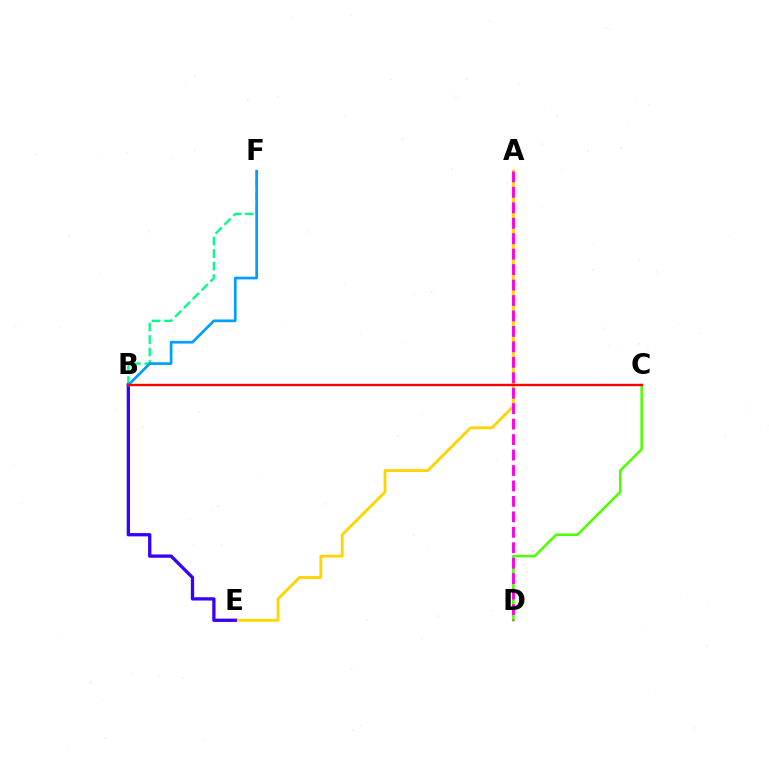{('C', 'D'): [{'color': '#4fff00', 'line_style': 'solid', 'thickness': 1.84}], ('B', 'F'): [{'color': '#00ff86', 'line_style': 'dashed', 'thickness': 1.7}, {'color': '#009eff', 'line_style': 'solid', 'thickness': 1.94}], ('A', 'E'): [{'color': '#ffd500', 'line_style': 'solid', 'thickness': 2.05}], ('B', 'E'): [{'color': '#3700ff', 'line_style': 'solid', 'thickness': 2.37}], ('A', 'D'): [{'color': '#ff00ed', 'line_style': 'dashed', 'thickness': 2.1}], ('B', 'C'): [{'color': '#ff0000', 'line_style': 'solid', 'thickness': 1.71}]}